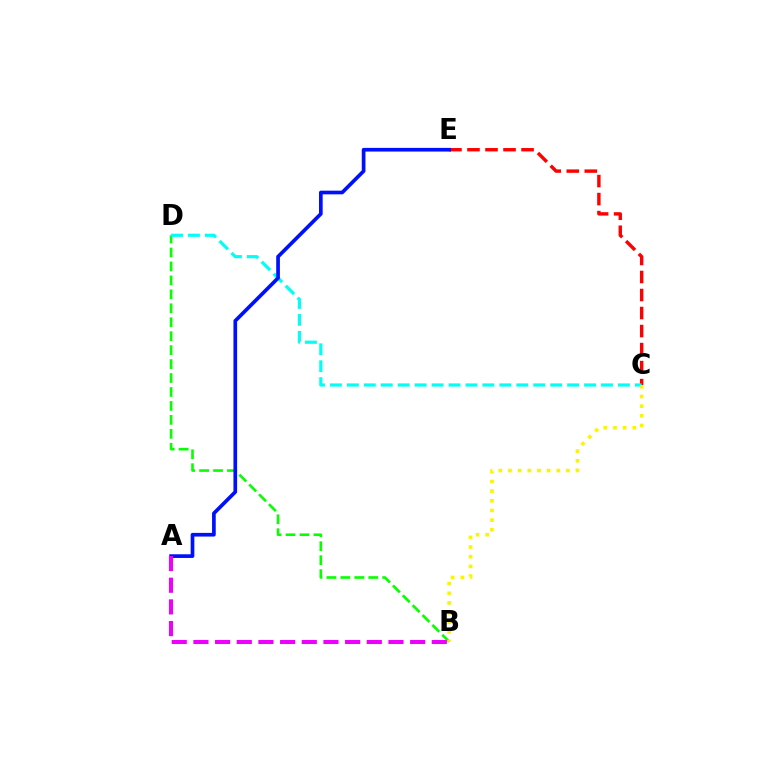{('C', 'E'): [{'color': '#ff0000', 'line_style': 'dashed', 'thickness': 2.45}], ('B', 'D'): [{'color': '#08ff00', 'line_style': 'dashed', 'thickness': 1.89}], ('C', 'D'): [{'color': '#00fff6', 'line_style': 'dashed', 'thickness': 2.3}], ('A', 'E'): [{'color': '#0010ff', 'line_style': 'solid', 'thickness': 2.65}], ('B', 'C'): [{'color': '#fcf500', 'line_style': 'dotted', 'thickness': 2.62}], ('A', 'B'): [{'color': '#ee00ff', 'line_style': 'dashed', 'thickness': 2.94}]}